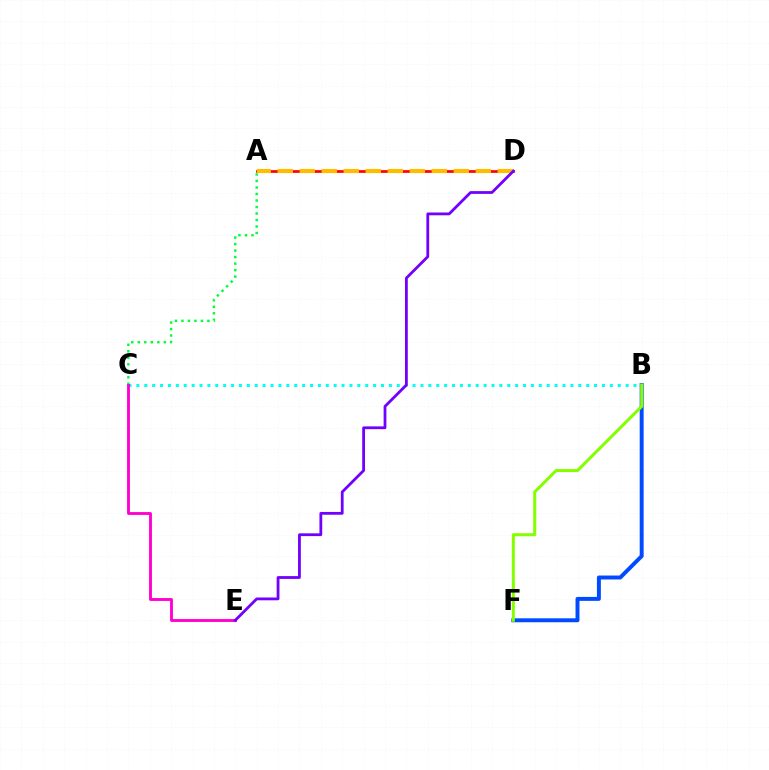{('B', 'F'): [{'color': '#004bff', 'line_style': 'solid', 'thickness': 2.84}, {'color': '#84ff00', 'line_style': 'solid', 'thickness': 2.18}], ('A', 'D'): [{'color': '#ff0000', 'line_style': 'solid', 'thickness': 1.94}, {'color': '#ffbd00', 'line_style': 'dashed', 'thickness': 2.99}], ('B', 'C'): [{'color': '#00fff6', 'line_style': 'dotted', 'thickness': 2.14}], ('A', 'C'): [{'color': '#00ff39', 'line_style': 'dotted', 'thickness': 1.77}], ('C', 'E'): [{'color': '#ff00cf', 'line_style': 'solid', 'thickness': 2.06}], ('D', 'E'): [{'color': '#7200ff', 'line_style': 'solid', 'thickness': 2.01}]}